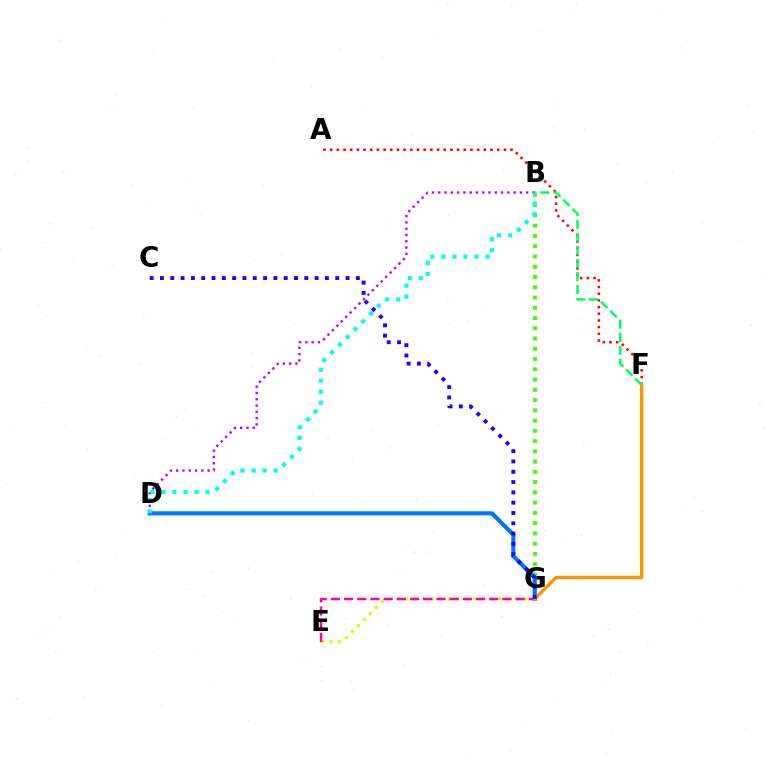{('E', 'G'): [{'color': '#d1ff00', 'line_style': 'dotted', 'thickness': 2.31}, {'color': '#ff00ac', 'line_style': 'dashed', 'thickness': 1.79}], ('A', 'F'): [{'color': '#ff0000', 'line_style': 'dotted', 'thickness': 1.82}], ('B', 'G'): [{'color': '#3dff00', 'line_style': 'dotted', 'thickness': 2.79}], ('D', 'G'): [{'color': '#0074ff', 'line_style': 'solid', 'thickness': 2.97}], ('B', 'D'): [{'color': '#b900ff', 'line_style': 'dotted', 'thickness': 1.71}, {'color': '#00fff6', 'line_style': 'dotted', 'thickness': 2.99}], ('F', 'G'): [{'color': '#ff9400', 'line_style': 'solid', 'thickness': 2.46}], ('B', 'F'): [{'color': '#00ff5c', 'line_style': 'dashed', 'thickness': 1.77}], ('C', 'G'): [{'color': '#2500ff', 'line_style': 'dotted', 'thickness': 2.8}]}